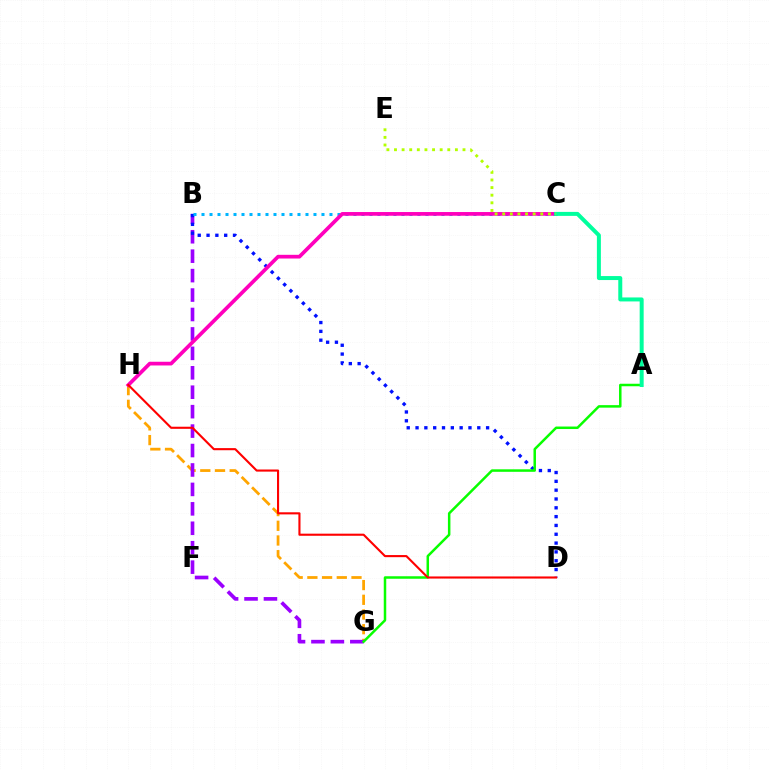{('G', 'H'): [{'color': '#ffa500', 'line_style': 'dashed', 'thickness': 2.0}], ('B', 'G'): [{'color': '#9b00ff', 'line_style': 'dashed', 'thickness': 2.64}], ('B', 'D'): [{'color': '#0010ff', 'line_style': 'dotted', 'thickness': 2.4}], ('B', 'C'): [{'color': '#00b5ff', 'line_style': 'dotted', 'thickness': 2.17}], ('A', 'G'): [{'color': '#08ff00', 'line_style': 'solid', 'thickness': 1.8}], ('C', 'H'): [{'color': '#ff00bd', 'line_style': 'solid', 'thickness': 2.67}], ('D', 'H'): [{'color': '#ff0000', 'line_style': 'solid', 'thickness': 1.52}], ('A', 'C'): [{'color': '#00ff9d', 'line_style': 'solid', 'thickness': 2.87}], ('C', 'E'): [{'color': '#b3ff00', 'line_style': 'dotted', 'thickness': 2.07}]}